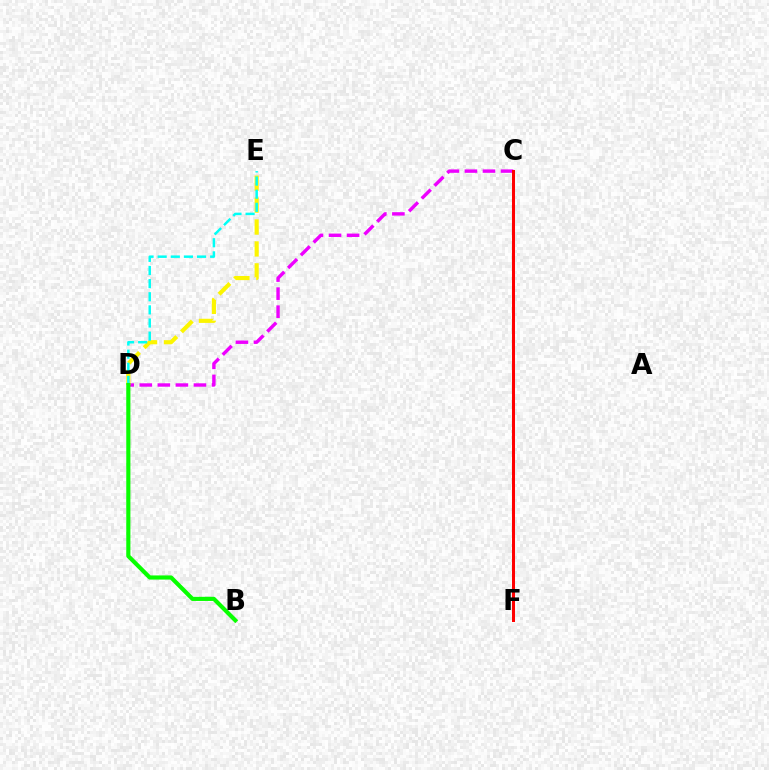{('C', 'D'): [{'color': '#ee00ff', 'line_style': 'dashed', 'thickness': 2.45}], ('C', 'F'): [{'color': '#0010ff', 'line_style': 'solid', 'thickness': 2.08}, {'color': '#ff0000', 'line_style': 'solid', 'thickness': 2.18}], ('D', 'E'): [{'color': '#fcf500', 'line_style': 'dashed', 'thickness': 2.98}, {'color': '#00fff6', 'line_style': 'dashed', 'thickness': 1.78}], ('B', 'D'): [{'color': '#08ff00', 'line_style': 'solid', 'thickness': 2.98}]}